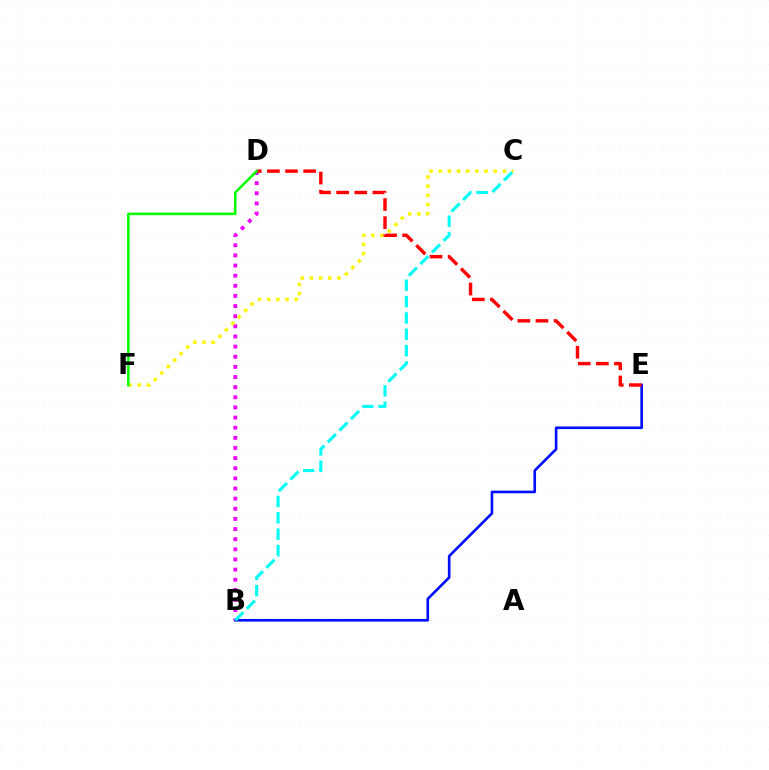{('B', 'E'): [{'color': '#0010ff', 'line_style': 'solid', 'thickness': 1.9}], ('B', 'D'): [{'color': '#ee00ff', 'line_style': 'dotted', 'thickness': 2.75}], ('C', 'F'): [{'color': '#fcf500', 'line_style': 'dotted', 'thickness': 2.49}], ('D', 'E'): [{'color': '#ff0000', 'line_style': 'dashed', 'thickness': 2.46}], ('D', 'F'): [{'color': '#08ff00', 'line_style': 'solid', 'thickness': 1.82}], ('B', 'C'): [{'color': '#00fff6', 'line_style': 'dashed', 'thickness': 2.22}]}